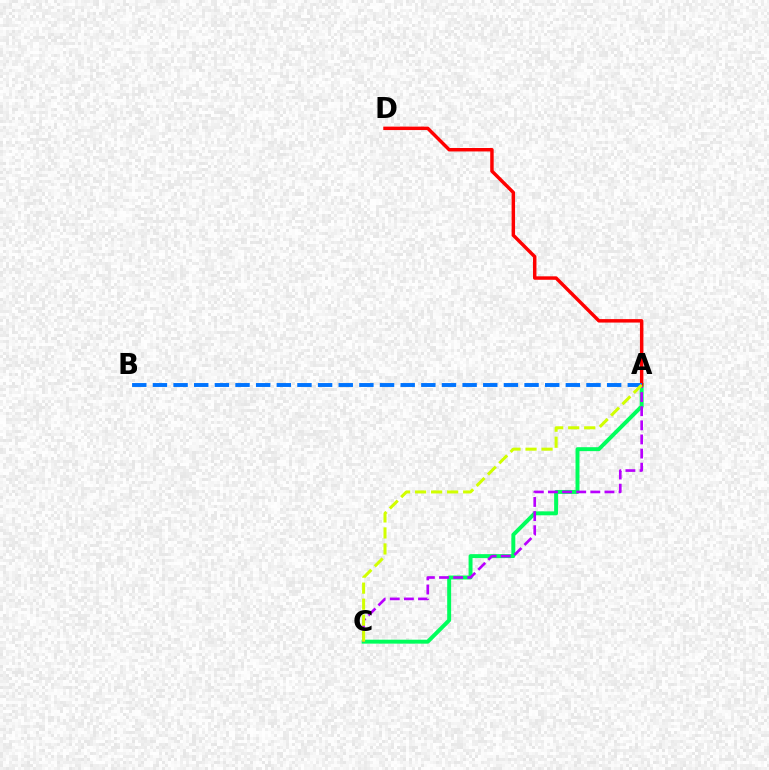{('A', 'C'): [{'color': '#00ff5c', 'line_style': 'solid', 'thickness': 2.84}, {'color': '#b900ff', 'line_style': 'dashed', 'thickness': 1.92}, {'color': '#d1ff00', 'line_style': 'dashed', 'thickness': 2.18}], ('A', 'D'): [{'color': '#ff0000', 'line_style': 'solid', 'thickness': 2.49}], ('A', 'B'): [{'color': '#0074ff', 'line_style': 'dashed', 'thickness': 2.8}]}